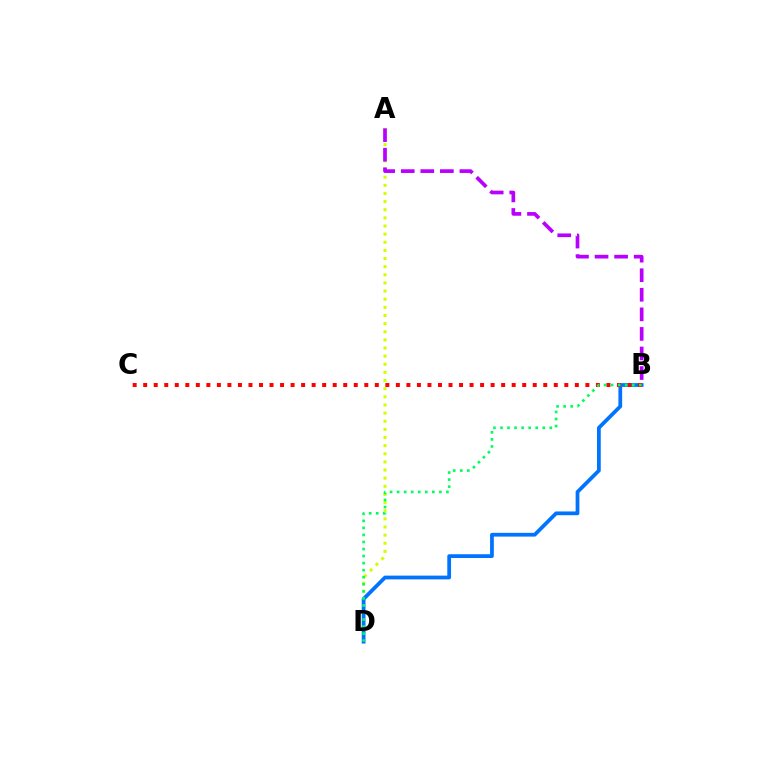{('A', 'D'): [{'color': '#d1ff00', 'line_style': 'dotted', 'thickness': 2.21}], ('A', 'B'): [{'color': '#b900ff', 'line_style': 'dashed', 'thickness': 2.66}], ('B', 'D'): [{'color': '#0074ff', 'line_style': 'solid', 'thickness': 2.7}, {'color': '#00ff5c', 'line_style': 'dotted', 'thickness': 1.91}], ('B', 'C'): [{'color': '#ff0000', 'line_style': 'dotted', 'thickness': 2.86}]}